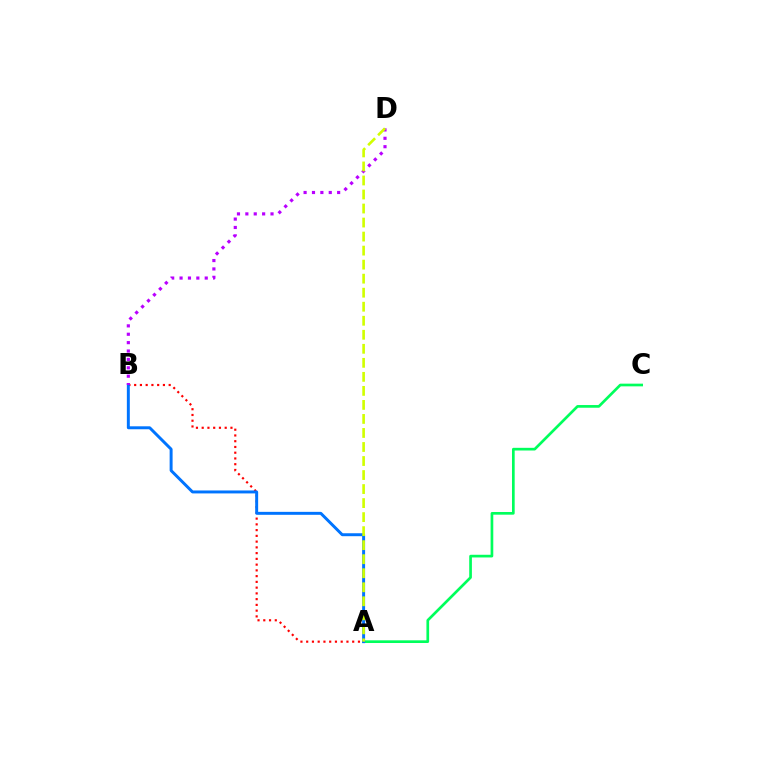{('A', 'B'): [{'color': '#ff0000', 'line_style': 'dotted', 'thickness': 1.56}, {'color': '#0074ff', 'line_style': 'solid', 'thickness': 2.13}], ('A', 'C'): [{'color': '#00ff5c', 'line_style': 'solid', 'thickness': 1.93}], ('B', 'D'): [{'color': '#b900ff', 'line_style': 'dotted', 'thickness': 2.28}], ('A', 'D'): [{'color': '#d1ff00', 'line_style': 'dashed', 'thickness': 1.91}]}